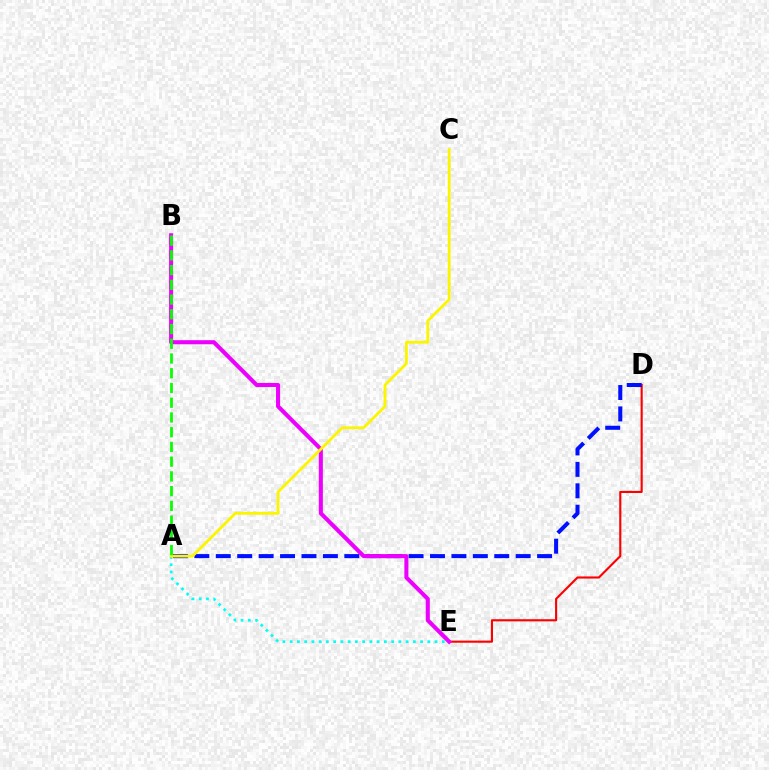{('D', 'E'): [{'color': '#ff0000', 'line_style': 'solid', 'thickness': 1.53}], ('A', 'D'): [{'color': '#0010ff', 'line_style': 'dashed', 'thickness': 2.91}], ('A', 'E'): [{'color': '#00fff6', 'line_style': 'dotted', 'thickness': 1.97}], ('B', 'E'): [{'color': '#ee00ff', 'line_style': 'solid', 'thickness': 2.93}], ('A', 'C'): [{'color': '#fcf500', 'line_style': 'solid', 'thickness': 2.02}], ('A', 'B'): [{'color': '#08ff00', 'line_style': 'dashed', 'thickness': 2.0}]}